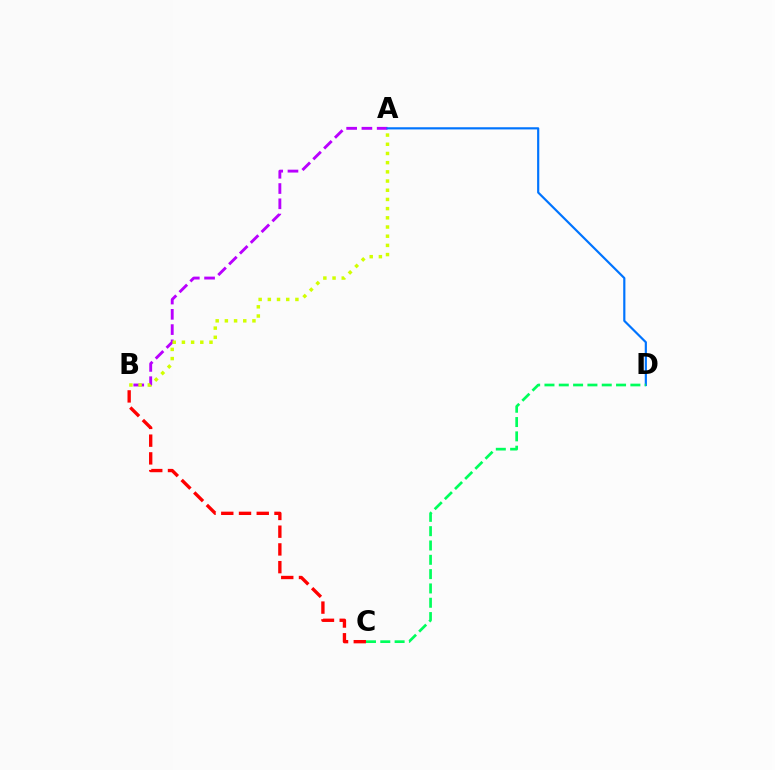{('A', 'B'): [{'color': '#b900ff', 'line_style': 'dashed', 'thickness': 2.07}, {'color': '#d1ff00', 'line_style': 'dotted', 'thickness': 2.5}], ('B', 'C'): [{'color': '#ff0000', 'line_style': 'dashed', 'thickness': 2.41}], ('A', 'D'): [{'color': '#0074ff', 'line_style': 'solid', 'thickness': 1.57}], ('C', 'D'): [{'color': '#00ff5c', 'line_style': 'dashed', 'thickness': 1.95}]}